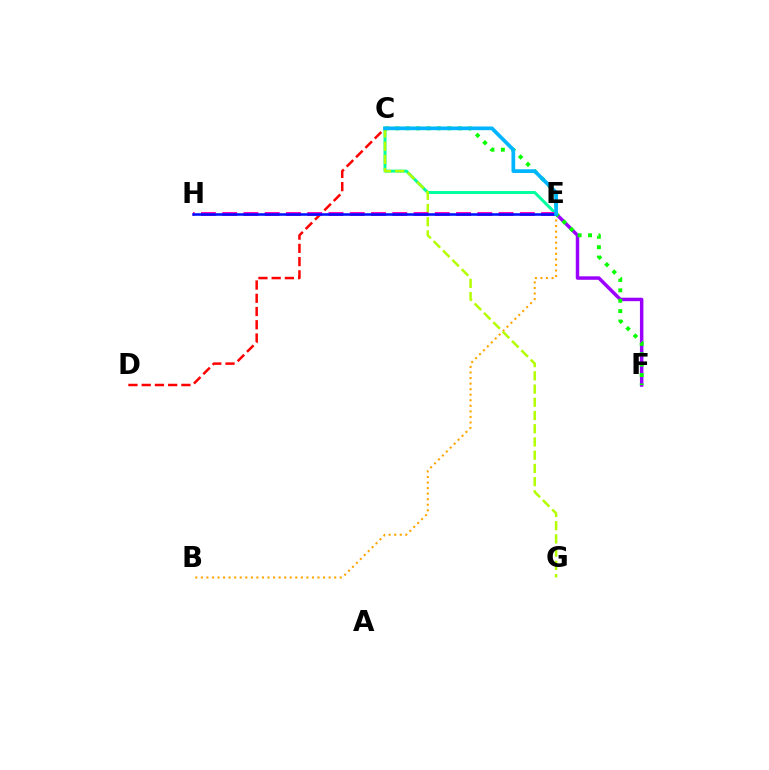{('B', 'E'): [{'color': '#ffa500', 'line_style': 'dotted', 'thickness': 1.51}], ('C', 'D'): [{'color': '#ff0000', 'line_style': 'dashed', 'thickness': 1.8}], ('C', 'E'): [{'color': '#00ff9d', 'line_style': 'solid', 'thickness': 2.13}, {'color': '#00b5ff', 'line_style': 'solid', 'thickness': 2.67}], ('C', 'G'): [{'color': '#b3ff00', 'line_style': 'dashed', 'thickness': 1.8}], ('E', 'F'): [{'color': '#9b00ff', 'line_style': 'solid', 'thickness': 2.49}], ('C', 'F'): [{'color': '#08ff00', 'line_style': 'dotted', 'thickness': 2.82}], ('E', 'H'): [{'color': '#ff00bd', 'line_style': 'dashed', 'thickness': 2.89}, {'color': '#0010ff', 'line_style': 'solid', 'thickness': 1.84}]}